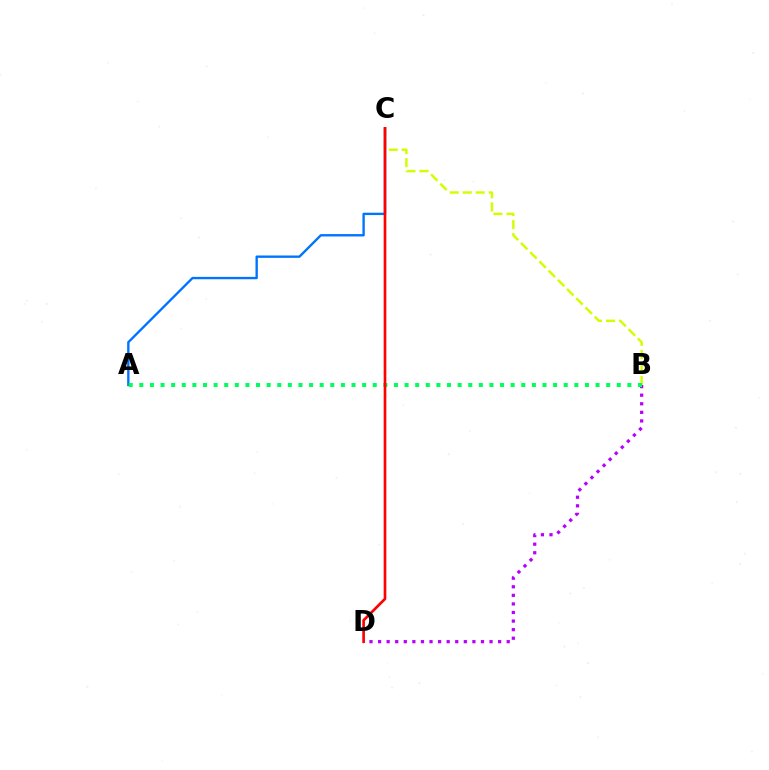{('B', 'D'): [{'color': '#b900ff', 'line_style': 'dotted', 'thickness': 2.33}], ('B', 'C'): [{'color': '#d1ff00', 'line_style': 'dashed', 'thickness': 1.77}], ('A', 'C'): [{'color': '#0074ff', 'line_style': 'solid', 'thickness': 1.7}], ('A', 'B'): [{'color': '#00ff5c', 'line_style': 'dotted', 'thickness': 2.88}], ('C', 'D'): [{'color': '#ff0000', 'line_style': 'solid', 'thickness': 1.92}]}